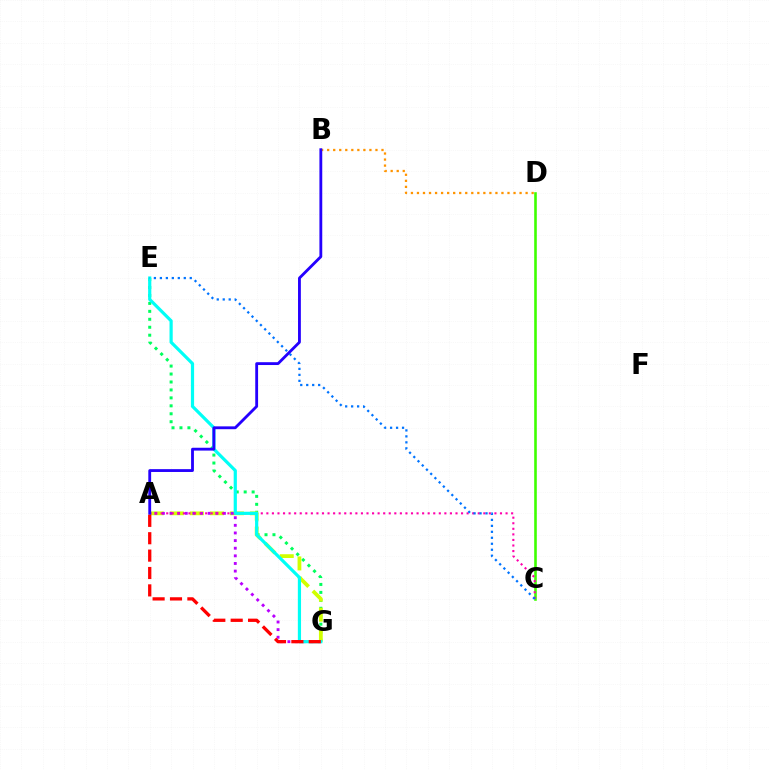{('E', 'G'): [{'color': '#00ff5c', 'line_style': 'dotted', 'thickness': 2.16}, {'color': '#00fff6', 'line_style': 'solid', 'thickness': 2.3}], ('A', 'G'): [{'color': '#d1ff00', 'line_style': 'dashed', 'thickness': 2.72}, {'color': '#b900ff', 'line_style': 'dotted', 'thickness': 2.07}, {'color': '#ff0000', 'line_style': 'dashed', 'thickness': 2.36}], ('C', 'D'): [{'color': '#3dff00', 'line_style': 'solid', 'thickness': 1.87}], ('A', 'C'): [{'color': '#ff00ac', 'line_style': 'dotted', 'thickness': 1.51}], ('B', 'D'): [{'color': '#ff9400', 'line_style': 'dotted', 'thickness': 1.64}], ('A', 'B'): [{'color': '#2500ff', 'line_style': 'solid', 'thickness': 2.04}], ('C', 'E'): [{'color': '#0074ff', 'line_style': 'dotted', 'thickness': 1.62}]}